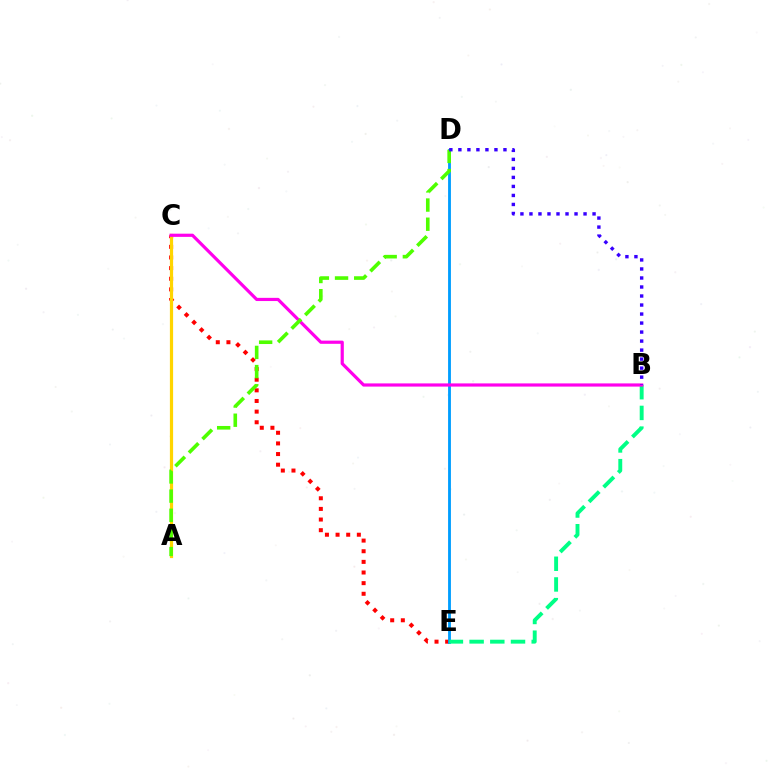{('C', 'E'): [{'color': '#ff0000', 'line_style': 'dotted', 'thickness': 2.89}], ('D', 'E'): [{'color': '#009eff', 'line_style': 'solid', 'thickness': 2.05}], ('A', 'C'): [{'color': '#ffd500', 'line_style': 'solid', 'thickness': 2.31}], ('B', 'E'): [{'color': '#00ff86', 'line_style': 'dashed', 'thickness': 2.81}], ('B', 'C'): [{'color': '#ff00ed', 'line_style': 'solid', 'thickness': 2.3}], ('A', 'D'): [{'color': '#4fff00', 'line_style': 'dashed', 'thickness': 2.6}], ('B', 'D'): [{'color': '#3700ff', 'line_style': 'dotted', 'thickness': 2.45}]}